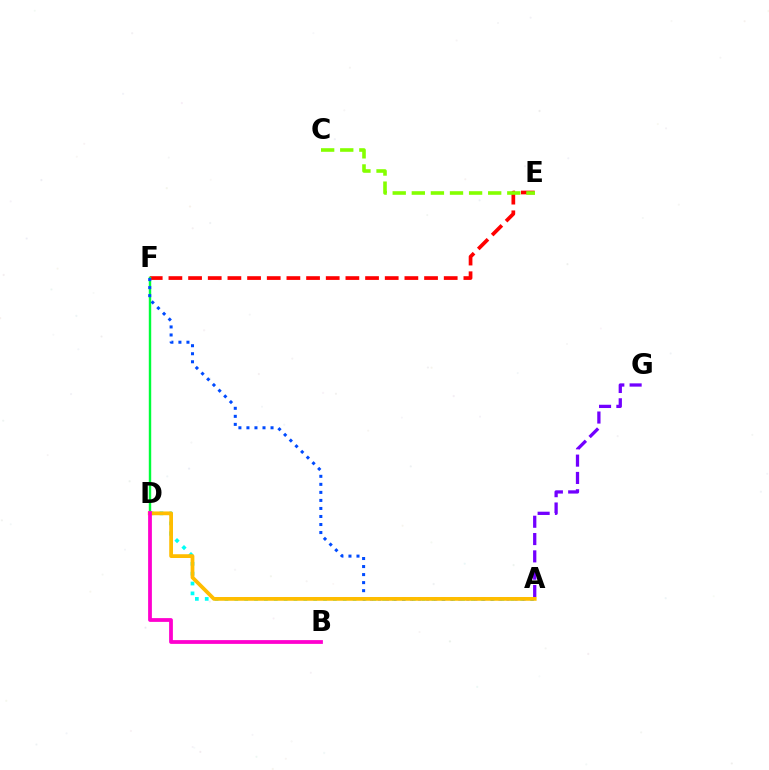{('E', 'F'): [{'color': '#ff0000', 'line_style': 'dashed', 'thickness': 2.67}], ('A', 'D'): [{'color': '#00fff6', 'line_style': 'dotted', 'thickness': 2.68}, {'color': '#ffbd00', 'line_style': 'solid', 'thickness': 2.71}], ('D', 'F'): [{'color': '#00ff39', 'line_style': 'solid', 'thickness': 1.74}], ('A', 'G'): [{'color': '#7200ff', 'line_style': 'dashed', 'thickness': 2.35}], ('A', 'F'): [{'color': '#004bff', 'line_style': 'dotted', 'thickness': 2.18}], ('B', 'D'): [{'color': '#ff00cf', 'line_style': 'solid', 'thickness': 2.72}], ('C', 'E'): [{'color': '#84ff00', 'line_style': 'dashed', 'thickness': 2.59}]}